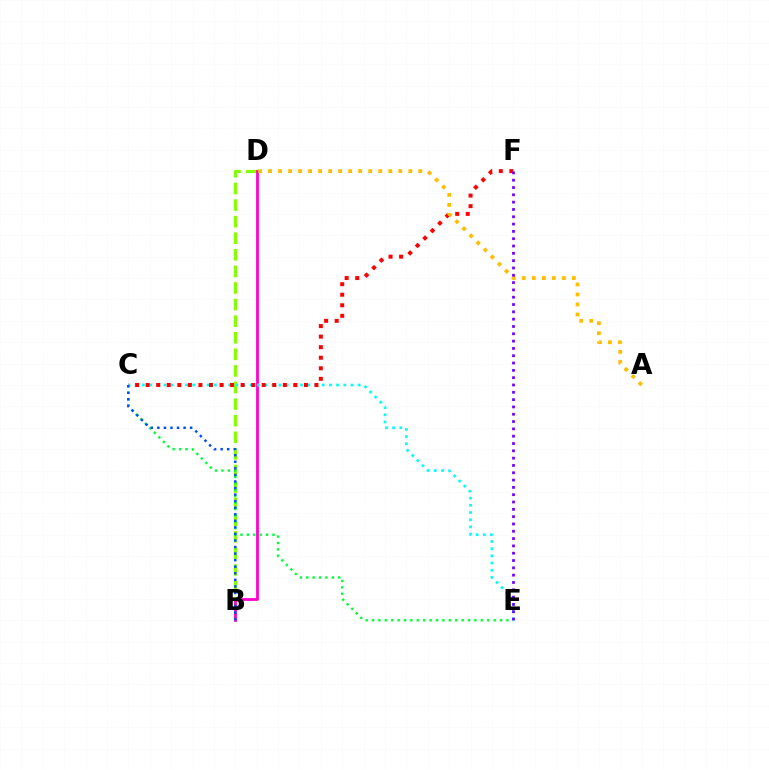{('B', 'D'): [{'color': '#84ff00', 'line_style': 'dashed', 'thickness': 2.25}, {'color': '#ff00cf', 'line_style': 'solid', 'thickness': 2.01}], ('C', 'E'): [{'color': '#00ff39', 'line_style': 'dotted', 'thickness': 1.74}, {'color': '#00fff6', 'line_style': 'dotted', 'thickness': 1.95}], ('C', 'F'): [{'color': '#ff0000', 'line_style': 'dotted', 'thickness': 2.87}], ('B', 'C'): [{'color': '#004bff', 'line_style': 'dotted', 'thickness': 1.78}], ('A', 'D'): [{'color': '#ffbd00', 'line_style': 'dotted', 'thickness': 2.72}], ('E', 'F'): [{'color': '#7200ff', 'line_style': 'dotted', 'thickness': 1.99}]}